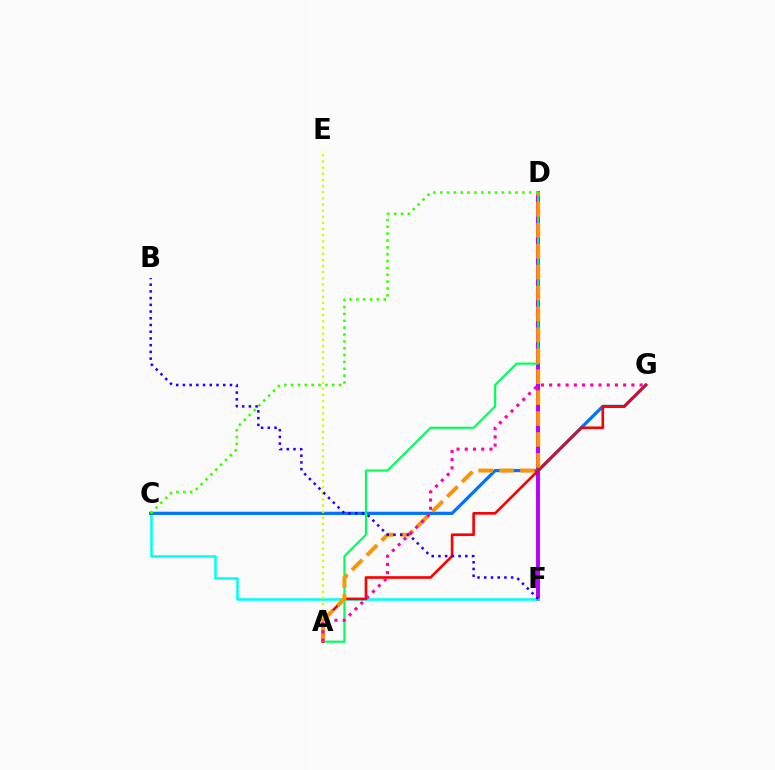{('D', 'F'): [{'color': '#b900ff', 'line_style': 'solid', 'thickness': 2.84}], ('C', 'F'): [{'color': '#00fff6', 'line_style': 'solid', 'thickness': 1.85}], ('C', 'G'): [{'color': '#0074ff', 'line_style': 'solid', 'thickness': 2.33}], ('A', 'D'): [{'color': '#00ff5c', 'line_style': 'solid', 'thickness': 1.57}, {'color': '#ff9400', 'line_style': 'dashed', 'thickness': 2.84}], ('A', 'G'): [{'color': '#ff0000', 'line_style': 'solid', 'thickness': 1.91}, {'color': '#ff00ac', 'line_style': 'dotted', 'thickness': 2.23}], ('A', 'E'): [{'color': '#d1ff00', 'line_style': 'dotted', 'thickness': 1.67}], ('C', 'D'): [{'color': '#3dff00', 'line_style': 'dotted', 'thickness': 1.86}], ('B', 'F'): [{'color': '#2500ff', 'line_style': 'dotted', 'thickness': 1.83}]}